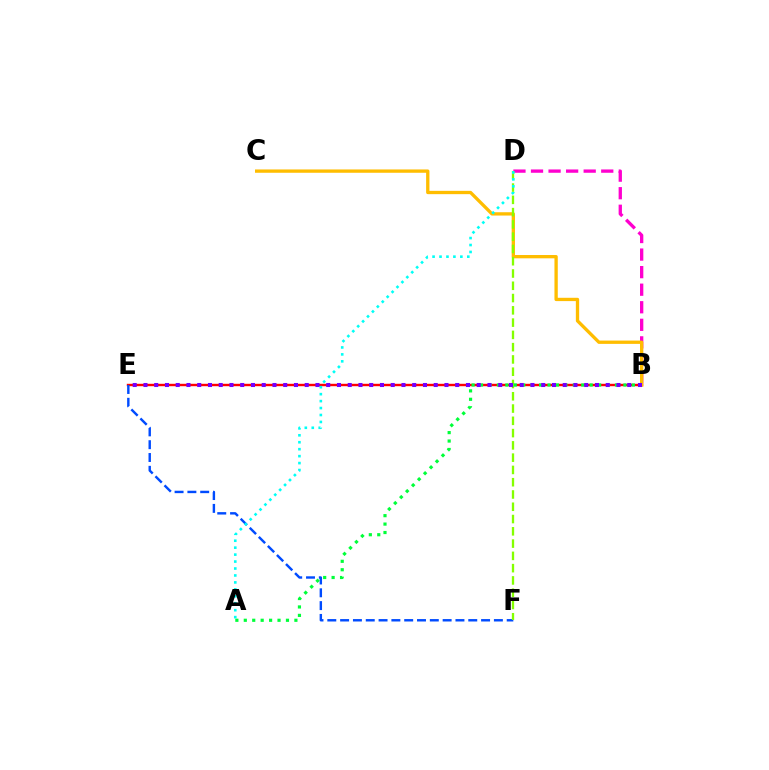{('B', 'E'): [{'color': '#ff0000', 'line_style': 'solid', 'thickness': 1.73}, {'color': '#7200ff', 'line_style': 'dotted', 'thickness': 2.92}], ('B', 'D'): [{'color': '#ff00cf', 'line_style': 'dashed', 'thickness': 2.39}], ('B', 'C'): [{'color': '#ffbd00', 'line_style': 'solid', 'thickness': 2.39}], ('E', 'F'): [{'color': '#004bff', 'line_style': 'dashed', 'thickness': 1.74}], ('D', 'F'): [{'color': '#84ff00', 'line_style': 'dashed', 'thickness': 1.67}], ('A', 'D'): [{'color': '#00fff6', 'line_style': 'dotted', 'thickness': 1.89}], ('A', 'B'): [{'color': '#00ff39', 'line_style': 'dotted', 'thickness': 2.29}]}